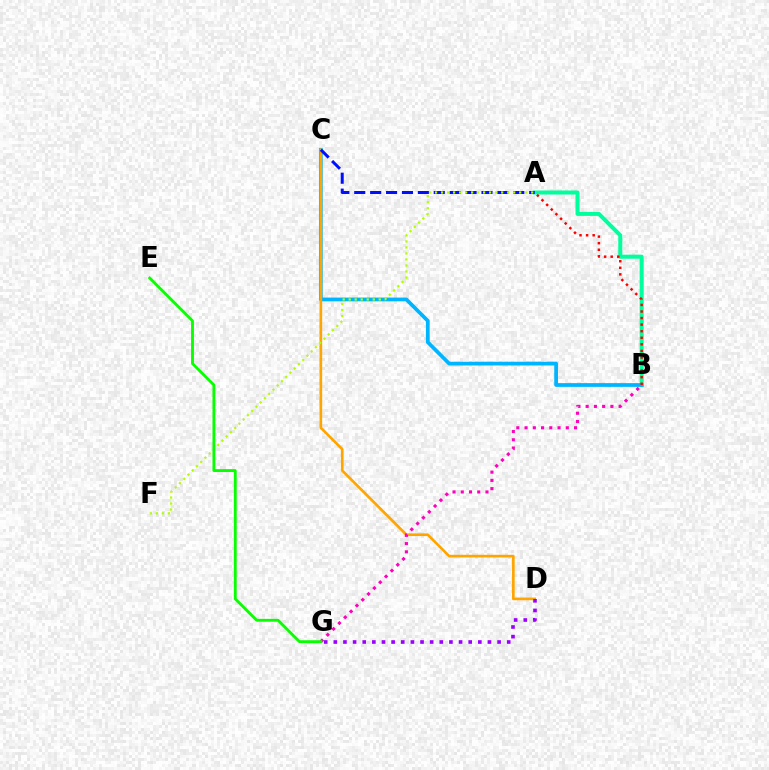{('A', 'B'): [{'color': '#00ff9d', 'line_style': 'solid', 'thickness': 2.9}, {'color': '#ff0000', 'line_style': 'dotted', 'thickness': 1.79}], ('B', 'C'): [{'color': '#00b5ff', 'line_style': 'solid', 'thickness': 2.69}], ('C', 'D'): [{'color': '#ffa500', 'line_style': 'solid', 'thickness': 1.92}], ('D', 'G'): [{'color': '#9b00ff', 'line_style': 'dotted', 'thickness': 2.62}], ('A', 'C'): [{'color': '#0010ff', 'line_style': 'dashed', 'thickness': 2.16}], ('A', 'F'): [{'color': '#b3ff00', 'line_style': 'dotted', 'thickness': 1.63}], ('B', 'G'): [{'color': '#ff00bd', 'line_style': 'dotted', 'thickness': 2.24}], ('E', 'G'): [{'color': '#08ff00', 'line_style': 'solid', 'thickness': 2.05}]}